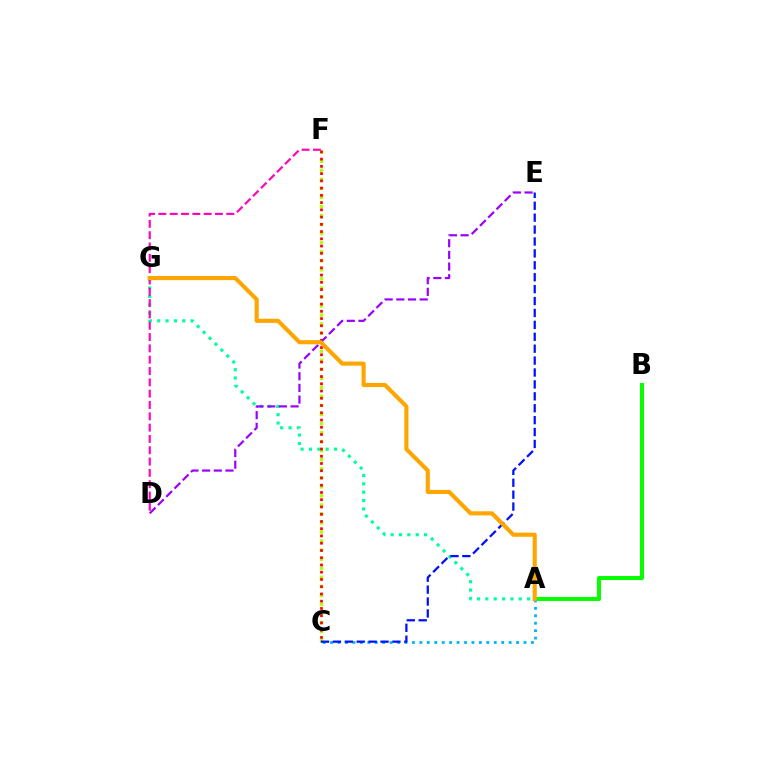{('C', 'F'): [{'color': '#b3ff00', 'line_style': 'dotted', 'thickness': 2.46}, {'color': '#ff0000', 'line_style': 'dotted', 'thickness': 1.97}], ('A', 'G'): [{'color': '#00ff9d', 'line_style': 'dotted', 'thickness': 2.27}, {'color': '#ffa500', 'line_style': 'solid', 'thickness': 2.96}], ('A', 'B'): [{'color': '#08ff00', 'line_style': 'solid', 'thickness': 2.9}], ('D', 'E'): [{'color': '#9b00ff', 'line_style': 'dashed', 'thickness': 1.59}], ('D', 'F'): [{'color': '#ff00bd', 'line_style': 'dashed', 'thickness': 1.54}], ('A', 'C'): [{'color': '#00b5ff', 'line_style': 'dotted', 'thickness': 2.02}], ('C', 'E'): [{'color': '#0010ff', 'line_style': 'dashed', 'thickness': 1.62}]}